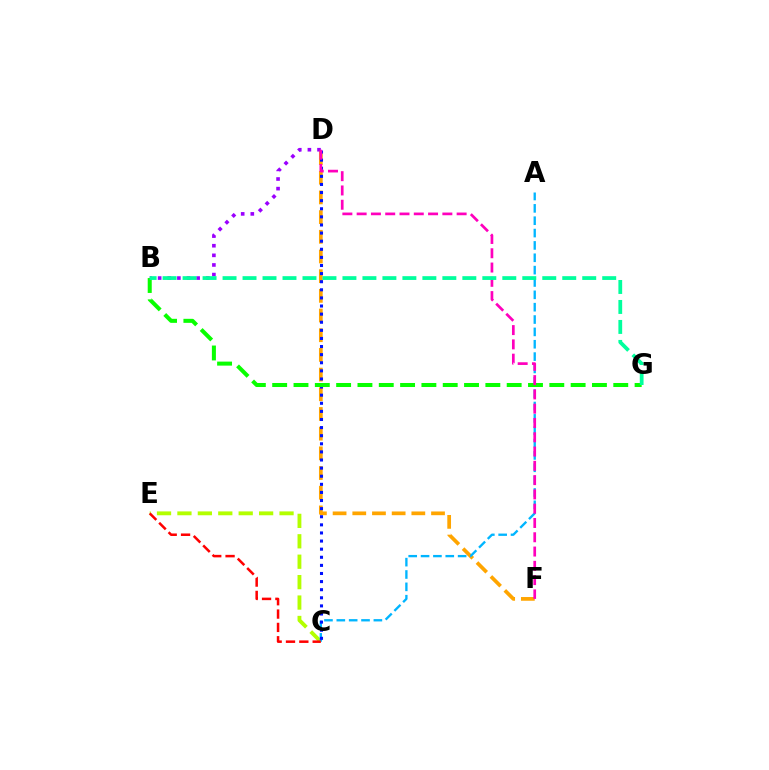{('D', 'F'): [{'color': '#ffa500', 'line_style': 'dashed', 'thickness': 2.67}, {'color': '#ff00bd', 'line_style': 'dashed', 'thickness': 1.94}], ('C', 'E'): [{'color': '#b3ff00', 'line_style': 'dashed', 'thickness': 2.77}, {'color': '#ff0000', 'line_style': 'dashed', 'thickness': 1.81}], ('B', 'D'): [{'color': '#9b00ff', 'line_style': 'dotted', 'thickness': 2.61}], ('A', 'C'): [{'color': '#00b5ff', 'line_style': 'dashed', 'thickness': 1.68}], ('C', 'D'): [{'color': '#0010ff', 'line_style': 'dotted', 'thickness': 2.2}], ('B', 'G'): [{'color': '#08ff00', 'line_style': 'dashed', 'thickness': 2.9}, {'color': '#00ff9d', 'line_style': 'dashed', 'thickness': 2.71}]}